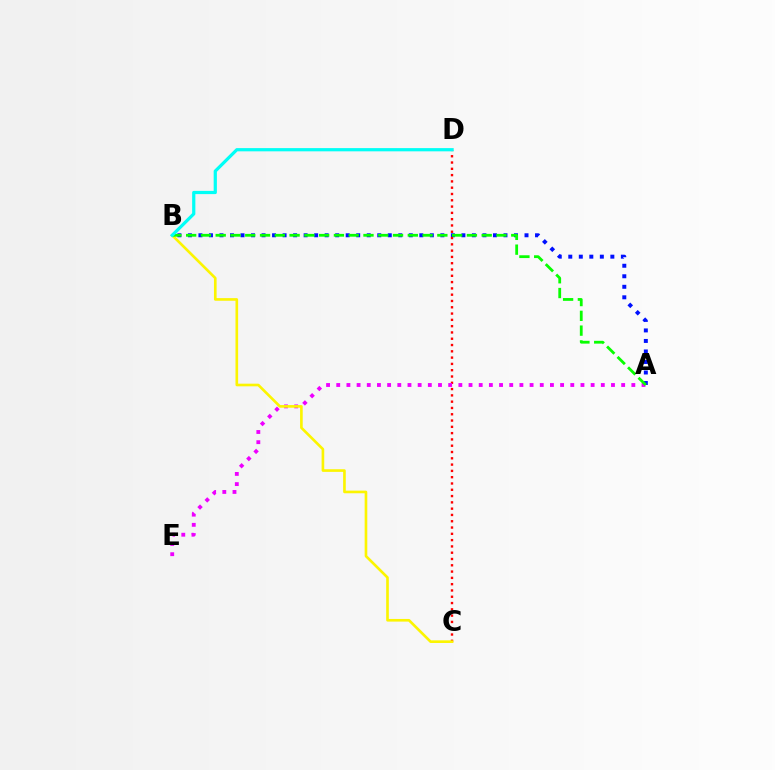{('A', 'B'): [{'color': '#0010ff', 'line_style': 'dotted', 'thickness': 2.86}, {'color': '#08ff00', 'line_style': 'dashed', 'thickness': 2.01}], ('C', 'D'): [{'color': '#ff0000', 'line_style': 'dotted', 'thickness': 1.71}], ('A', 'E'): [{'color': '#ee00ff', 'line_style': 'dotted', 'thickness': 2.76}], ('B', 'C'): [{'color': '#fcf500', 'line_style': 'solid', 'thickness': 1.9}], ('B', 'D'): [{'color': '#00fff6', 'line_style': 'solid', 'thickness': 2.31}]}